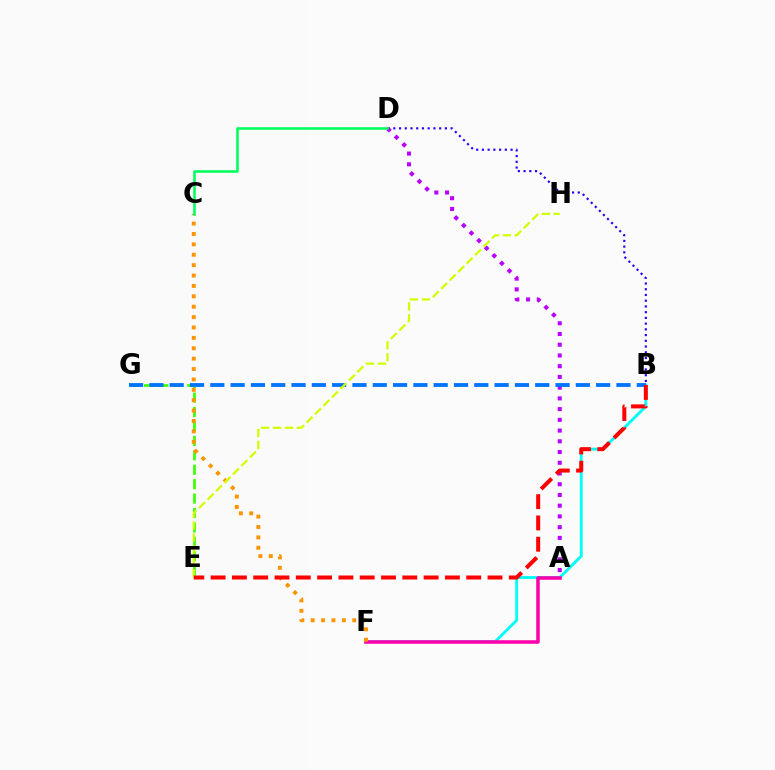{('B', 'F'): [{'color': '#00fff6', 'line_style': 'solid', 'thickness': 2.07}], ('A', 'F'): [{'color': '#ff00ac', 'line_style': 'solid', 'thickness': 2.55}], ('B', 'D'): [{'color': '#2500ff', 'line_style': 'dotted', 'thickness': 1.56}], ('E', 'G'): [{'color': '#3dff00', 'line_style': 'dashed', 'thickness': 1.96}], ('A', 'D'): [{'color': '#b900ff', 'line_style': 'dotted', 'thickness': 2.92}], ('C', 'F'): [{'color': '#ff9400', 'line_style': 'dotted', 'thickness': 2.82}], ('B', 'G'): [{'color': '#0074ff', 'line_style': 'dashed', 'thickness': 2.76}], ('E', 'H'): [{'color': '#d1ff00', 'line_style': 'dashed', 'thickness': 1.62}], ('C', 'D'): [{'color': '#00ff5c', 'line_style': 'solid', 'thickness': 1.85}], ('B', 'E'): [{'color': '#ff0000', 'line_style': 'dashed', 'thickness': 2.89}]}